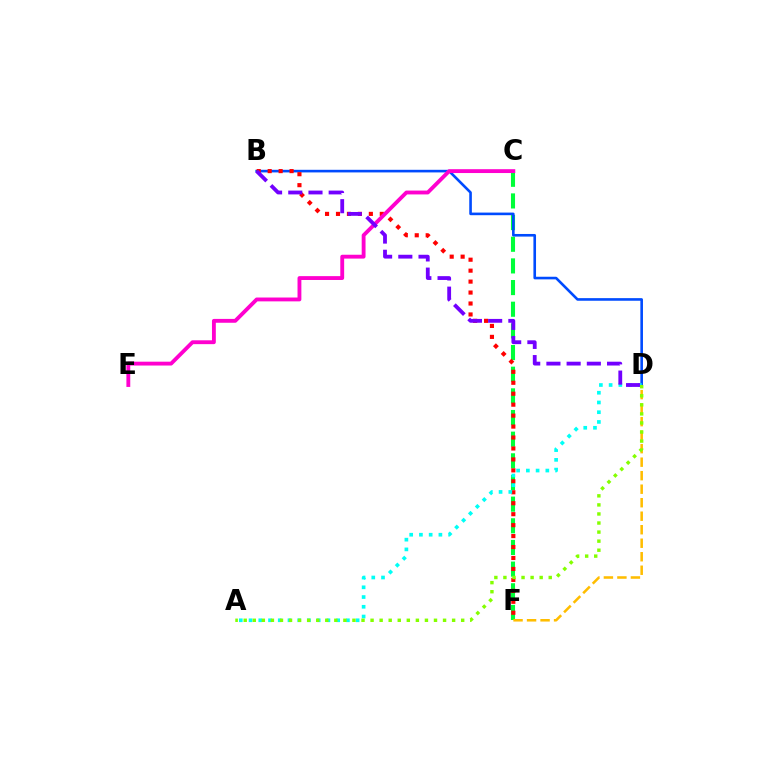{('C', 'F'): [{'color': '#00ff39', 'line_style': 'dashed', 'thickness': 2.94}], ('B', 'D'): [{'color': '#004bff', 'line_style': 'solid', 'thickness': 1.88}, {'color': '#7200ff', 'line_style': 'dashed', 'thickness': 2.75}], ('B', 'F'): [{'color': '#ff0000', 'line_style': 'dotted', 'thickness': 2.98}], ('A', 'D'): [{'color': '#00fff6', 'line_style': 'dotted', 'thickness': 2.65}, {'color': '#84ff00', 'line_style': 'dotted', 'thickness': 2.46}], ('C', 'E'): [{'color': '#ff00cf', 'line_style': 'solid', 'thickness': 2.77}], ('D', 'F'): [{'color': '#ffbd00', 'line_style': 'dashed', 'thickness': 1.84}]}